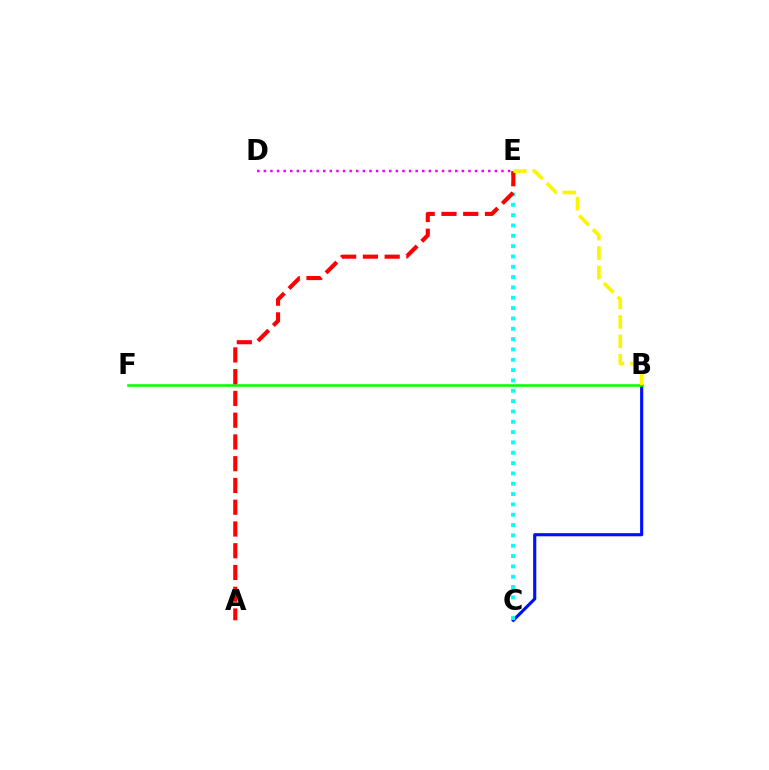{('B', 'C'): [{'color': '#0010ff', 'line_style': 'solid', 'thickness': 2.26}], ('C', 'E'): [{'color': '#00fff6', 'line_style': 'dotted', 'thickness': 2.81}], ('B', 'F'): [{'color': '#08ff00', 'line_style': 'solid', 'thickness': 1.87}], ('A', 'E'): [{'color': '#ff0000', 'line_style': 'dashed', 'thickness': 2.96}], ('D', 'E'): [{'color': '#ee00ff', 'line_style': 'dotted', 'thickness': 1.79}], ('B', 'E'): [{'color': '#fcf500', 'line_style': 'dashed', 'thickness': 2.64}]}